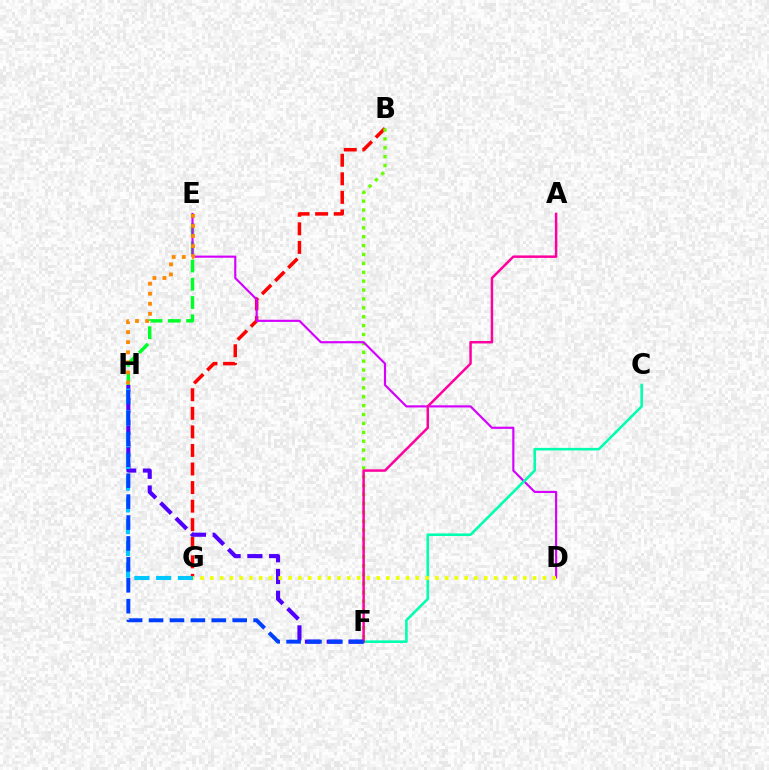{('E', 'H'): [{'color': '#00ff27', 'line_style': 'dashed', 'thickness': 2.48}, {'color': '#ff8800', 'line_style': 'dotted', 'thickness': 2.74}], ('B', 'G'): [{'color': '#ff0000', 'line_style': 'dashed', 'thickness': 2.52}], ('B', 'F'): [{'color': '#66ff00', 'line_style': 'dotted', 'thickness': 2.42}], ('D', 'E'): [{'color': '#d600ff', 'line_style': 'solid', 'thickness': 1.55}], ('F', 'H'): [{'color': '#4f00ff', 'line_style': 'dashed', 'thickness': 2.96}, {'color': '#003fff', 'line_style': 'dashed', 'thickness': 2.84}], ('C', 'F'): [{'color': '#00ffaf', 'line_style': 'solid', 'thickness': 1.87}], ('G', 'H'): [{'color': '#00c7ff', 'line_style': 'dashed', 'thickness': 2.95}], ('A', 'F'): [{'color': '#ff00a0', 'line_style': 'solid', 'thickness': 1.79}], ('D', 'G'): [{'color': '#eeff00', 'line_style': 'dotted', 'thickness': 2.66}]}